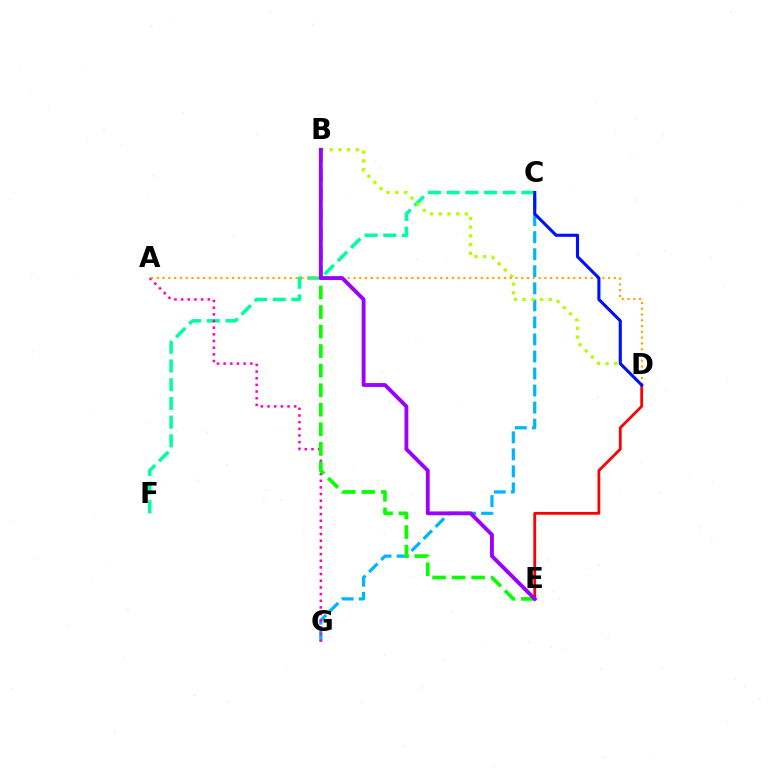{('D', 'E'): [{'color': '#ff0000', 'line_style': 'solid', 'thickness': 2.01}], ('C', 'G'): [{'color': '#00b5ff', 'line_style': 'dashed', 'thickness': 2.31}], ('C', 'F'): [{'color': '#00ff9d', 'line_style': 'dashed', 'thickness': 2.54}], ('A', 'G'): [{'color': '#ff00bd', 'line_style': 'dotted', 'thickness': 1.81}], ('B', 'D'): [{'color': '#b3ff00', 'line_style': 'dotted', 'thickness': 2.37}], ('A', 'D'): [{'color': '#ffa500', 'line_style': 'dotted', 'thickness': 1.57}], ('C', 'D'): [{'color': '#0010ff', 'line_style': 'solid', 'thickness': 2.23}], ('B', 'E'): [{'color': '#08ff00', 'line_style': 'dashed', 'thickness': 2.65}, {'color': '#9b00ff', 'line_style': 'solid', 'thickness': 2.77}]}